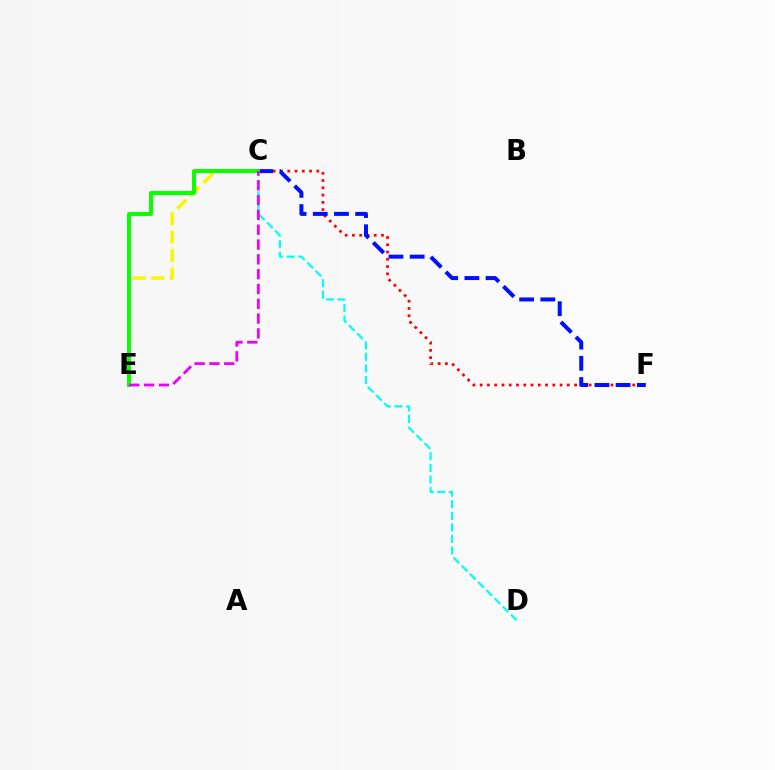{('C', 'F'): [{'color': '#ff0000', 'line_style': 'dotted', 'thickness': 1.97}, {'color': '#0010ff', 'line_style': 'dashed', 'thickness': 2.88}], ('C', 'E'): [{'color': '#fcf500', 'line_style': 'dashed', 'thickness': 2.51}, {'color': '#08ff00', 'line_style': 'solid', 'thickness': 2.83}, {'color': '#ee00ff', 'line_style': 'dashed', 'thickness': 2.01}], ('C', 'D'): [{'color': '#00fff6', 'line_style': 'dashed', 'thickness': 1.57}]}